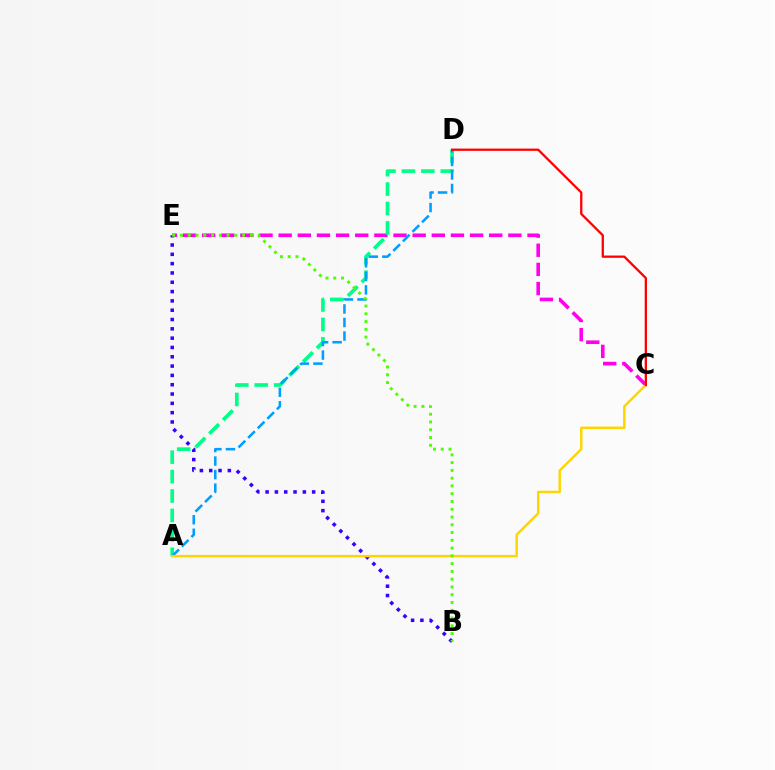{('C', 'E'): [{'color': '#ff00ed', 'line_style': 'dashed', 'thickness': 2.6}], ('A', 'D'): [{'color': '#00ff86', 'line_style': 'dashed', 'thickness': 2.64}, {'color': '#009eff', 'line_style': 'dashed', 'thickness': 1.84}], ('B', 'E'): [{'color': '#3700ff', 'line_style': 'dotted', 'thickness': 2.53}, {'color': '#4fff00', 'line_style': 'dotted', 'thickness': 2.11}], ('A', 'C'): [{'color': '#ffd500', 'line_style': 'solid', 'thickness': 1.76}], ('C', 'D'): [{'color': '#ff0000', 'line_style': 'solid', 'thickness': 1.65}]}